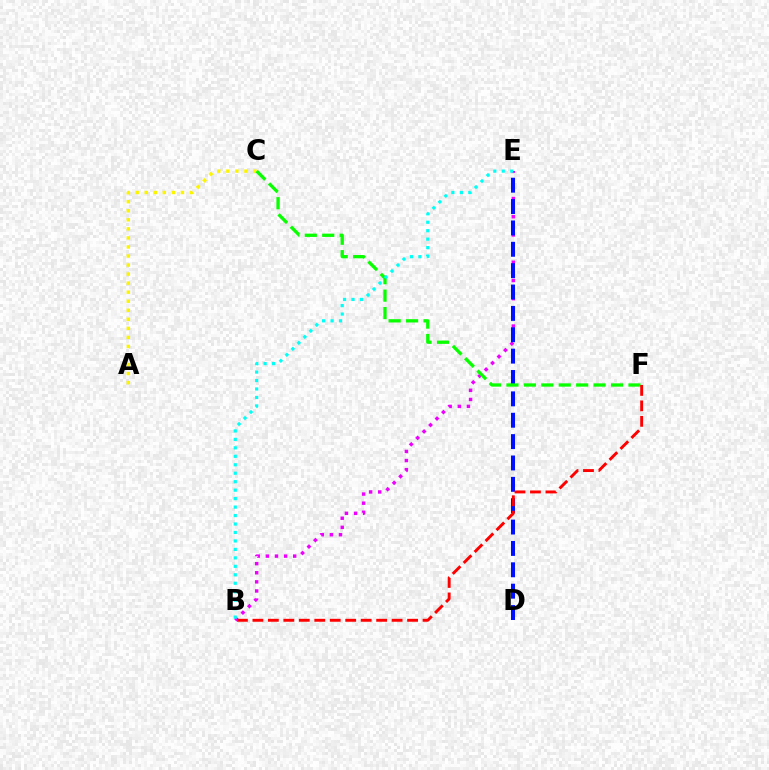{('B', 'E'): [{'color': '#ee00ff', 'line_style': 'dotted', 'thickness': 2.48}, {'color': '#00fff6', 'line_style': 'dotted', 'thickness': 2.3}], ('A', 'C'): [{'color': '#fcf500', 'line_style': 'dotted', 'thickness': 2.46}], ('D', 'E'): [{'color': '#0010ff', 'line_style': 'dashed', 'thickness': 2.9}], ('C', 'F'): [{'color': '#08ff00', 'line_style': 'dashed', 'thickness': 2.37}], ('B', 'F'): [{'color': '#ff0000', 'line_style': 'dashed', 'thickness': 2.1}]}